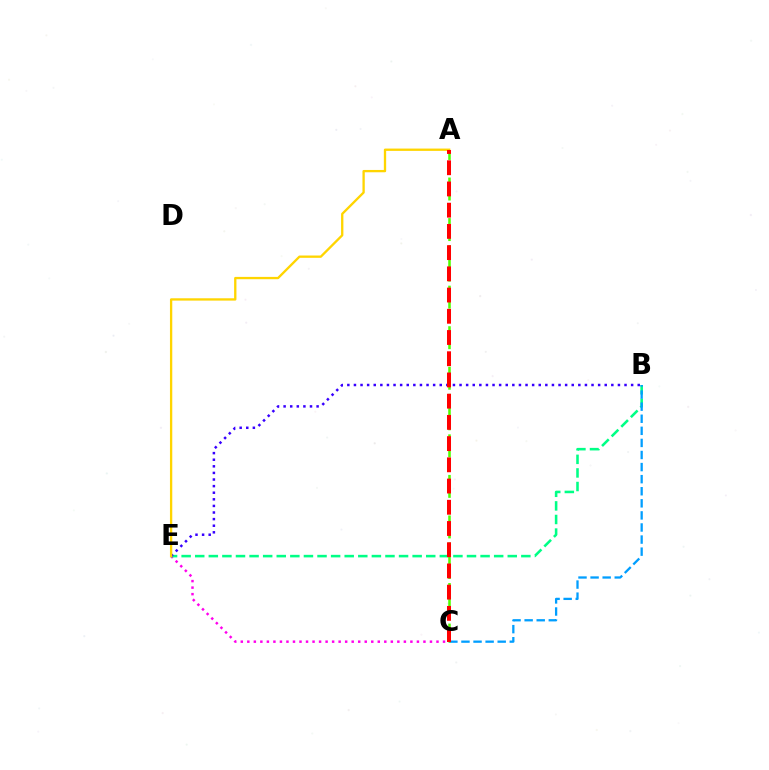{('C', 'E'): [{'color': '#ff00ed', 'line_style': 'dotted', 'thickness': 1.77}], ('B', 'E'): [{'color': '#00ff86', 'line_style': 'dashed', 'thickness': 1.85}, {'color': '#3700ff', 'line_style': 'dotted', 'thickness': 1.79}], ('B', 'C'): [{'color': '#009eff', 'line_style': 'dashed', 'thickness': 1.64}], ('A', 'E'): [{'color': '#ffd500', 'line_style': 'solid', 'thickness': 1.67}], ('A', 'C'): [{'color': '#4fff00', 'line_style': 'dashed', 'thickness': 1.84}, {'color': '#ff0000', 'line_style': 'dashed', 'thickness': 2.88}]}